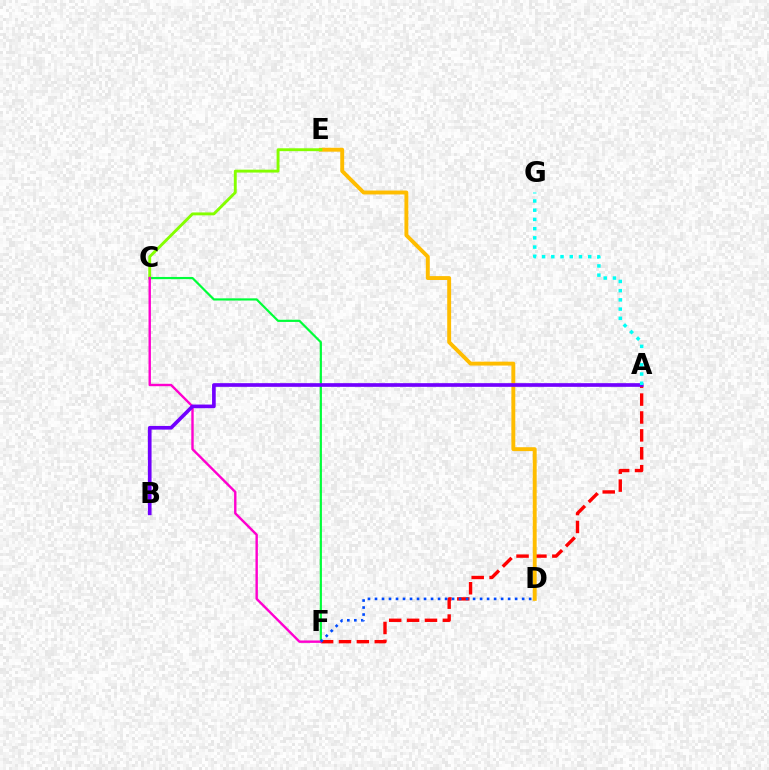{('C', 'F'): [{'color': '#00ff39', 'line_style': 'solid', 'thickness': 1.58}, {'color': '#ff00cf', 'line_style': 'solid', 'thickness': 1.73}], ('A', 'F'): [{'color': '#ff0000', 'line_style': 'dashed', 'thickness': 2.43}], ('D', 'E'): [{'color': '#ffbd00', 'line_style': 'solid', 'thickness': 2.81}], ('C', 'E'): [{'color': '#84ff00', 'line_style': 'solid', 'thickness': 2.08}], ('A', 'B'): [{'color': '#7200ff', 'line_style': 'solid', 'thickness': 2.64}], ('A', 'G'): [{'color': '#00fff6', 'line_style': 'dotted', 'thickness': 2.51}], ('D', 'F'): [{'color': '#004bff', 'line_style': 'dotted', 'thickness': 1.9}]}